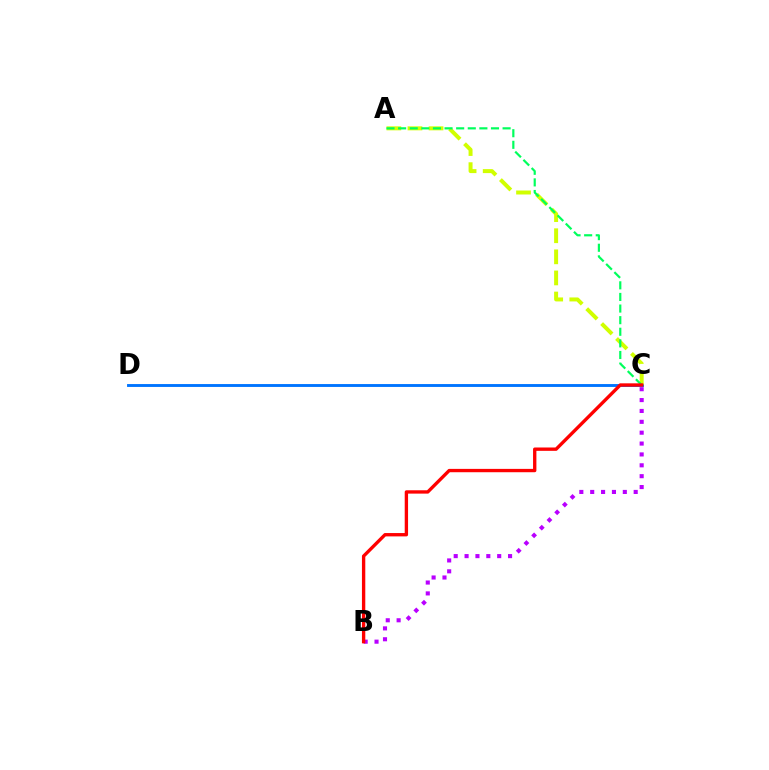{('C', 'D'): [{'color': '#0074ff', 'line_style': 'solid', 'thickness': 2.08}], ('A', 'C'): [{'color': '#d1ff00', 'line_style': 'dashed', 'thickness': 2.87}, {'color': '#00ff5c', 'line_style': 'dashed', 'thickness': 1.58}], ('B', 'C'): [{'color': '#b900ff', 'line_style': 'dotted', 'thickness': 2.95}, {'color': '#ff0000', 'line_style': 'solid', 'thickness': 2.41}]}